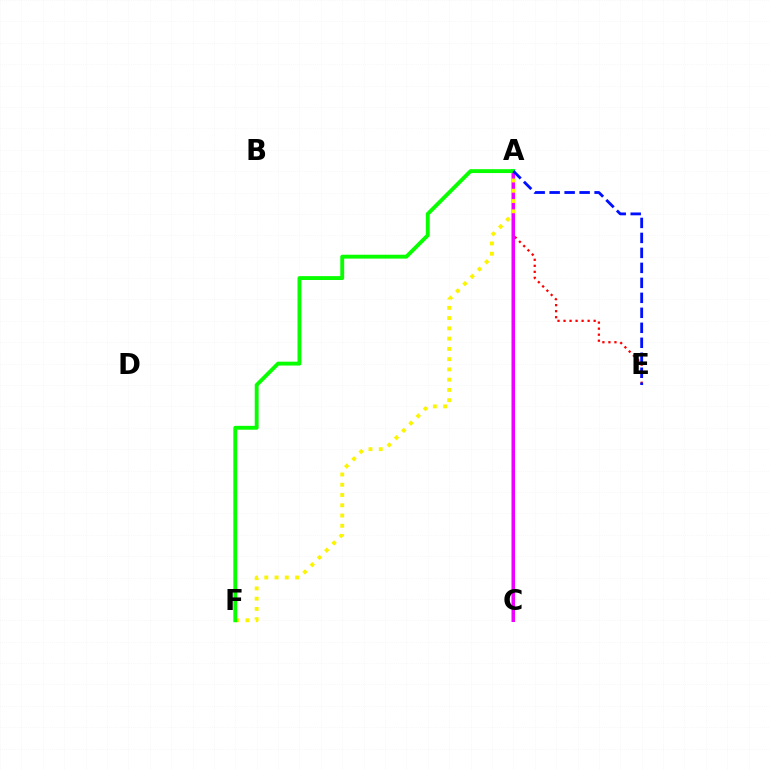{('A', 'E'): [{'color': '#ff0000', 'line_style': 'dotted', 'thickness': 1.64}, {'color': '#0010ff', 'line_style': 'dashed', 'thickness': 2.04}], ('A', 'C'): [{'color': '#00fff6', 'line_style': 'solid', 'thickness': 2.85}, {'color': '#ee00ff', 'line_style': 'solid', 'thickness': 2.2}], ('A', 'F'): [{'color': '#fcf500', 'line_style': 'dotted', 'thickness': 2.79}, {'color': '#08ff00', 'line_style': 'solid', 'thickness': 2.79}]}